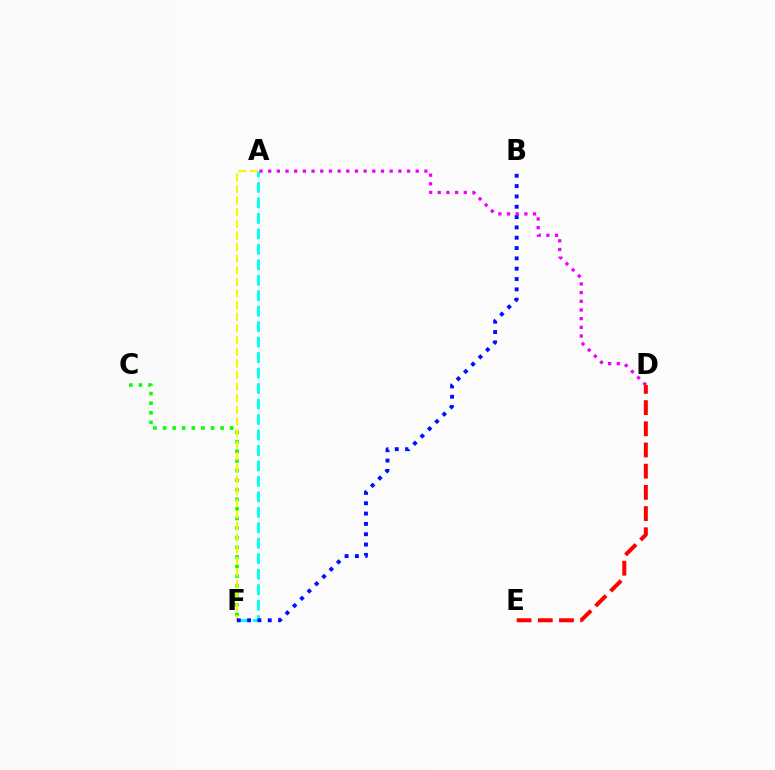{('C', 'F'): [{'color': '#08ff00', 'line_style': 'dotted', 'thickness': 2.61}], ('A', 'F'): [{'color': '#00fff6', 'line_style': 'dashed', 'thickness': 2.1}, {'color': '#fcf500', 'line_style': 'dashed', 'thickness': 1.58}], ('B', 'F'): [{'color': '#0010ff', 'line_style': 'dotted', 'thickness': 2.81}], ('A', 'D'): [{'color': '#ee00ff', 'line_style': 'dotted', 'thickness': 2.36}], ('D', 'E'): [{'color': '#ff0000', 'line_style': 'dashed', 'thickness': 2.88}]}